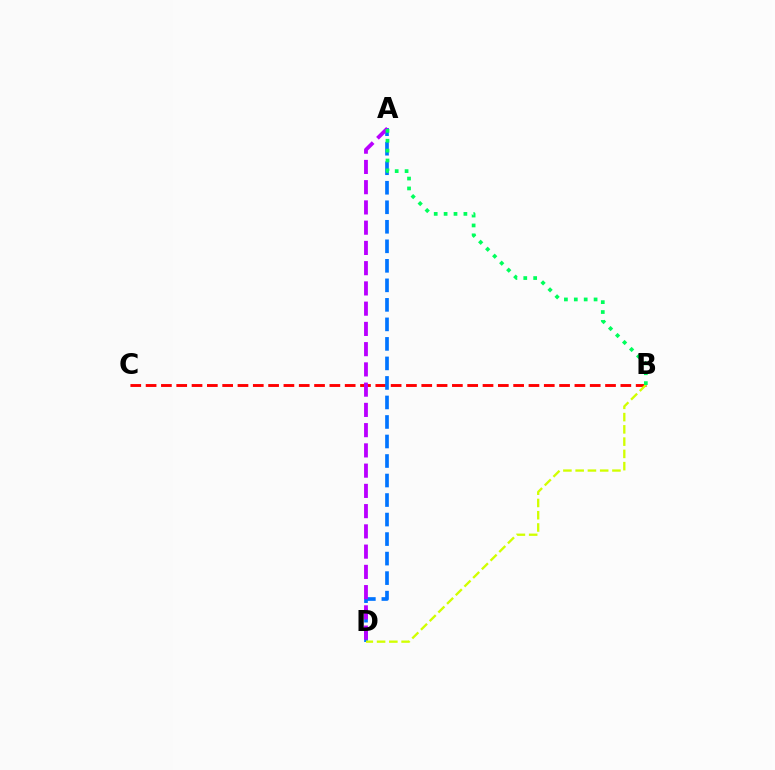{('B', 'C'): [{'color': '#ff0000', 'line_style': 'dashed', 'thickness': 2.08}], ('A', 'D'): [{'color': '#0074ff', 'line_style': 'dashed', 'thickness': 2.65}, {'color': '#b900ff', 'line_style': 'dashed', 'thickness': 2.75}], ('B', 'D'): [{'color': '#d1ff00', 'line_style': 'dashed', 'thickness': 1.67}], ('A', 'B'): [{'color': '#00ff5c', 'line_style': 'dotted', 'thickness': 2.69}]}